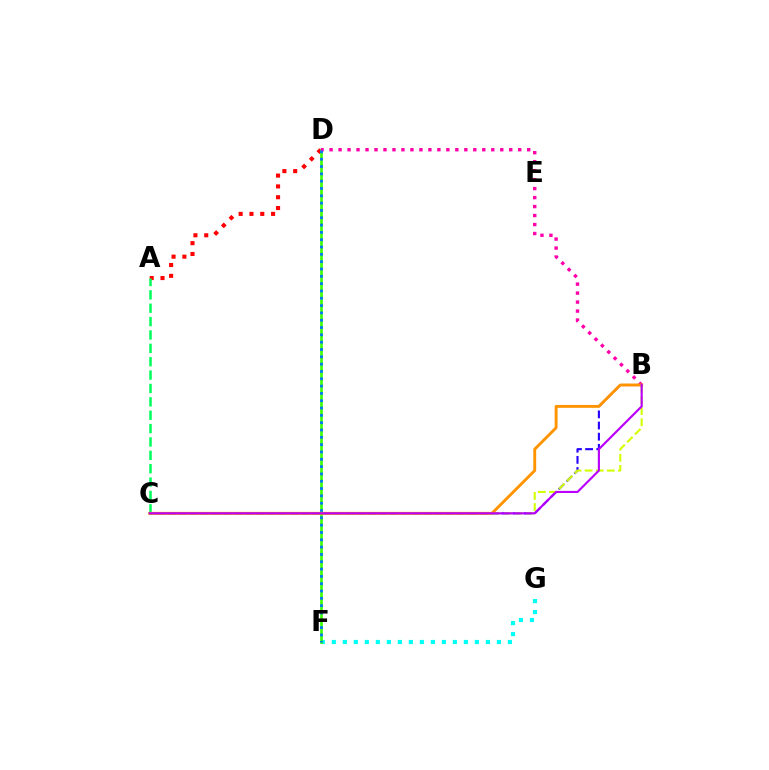{('A', 'D'): [{'color': '#ff0000', 'line_style': 'dotted', 'thickness': 2.94}], ('B', 'C'): [{'color': '#2500ff', 'line_style': 'dashed', 'thickness': 1.51}, {'color': '#d1ff00', 'line_style': 'dashed', 'thickness': 1.51}, {'color': '#ff9400', 'line_style': 'solid', 'thickness': 2.09}, {'color': '#b900ff', 'line_style': 'solid', 'thickness': 1.54}], ('F', 'G'): [{'color': '#00fff6', 'line_style': 'dotted', 'thickness': 2.99}], ('A', 'C'): [{'color': '#00ff5c', 'line_style': 'dashed', 'thickness': 1.82}], ('D', 'F'): [{'color': '#3dff00', 'line_style': 'solid', 'thickness': 1.93}, {'color': '#0074ff', 'line_style': 'dotted', 'thickness': 1.99}], ('B', 'D'): [{'color': '#ff00ac', 'line_style': 'dotted', 'thickness': 2.44}]}